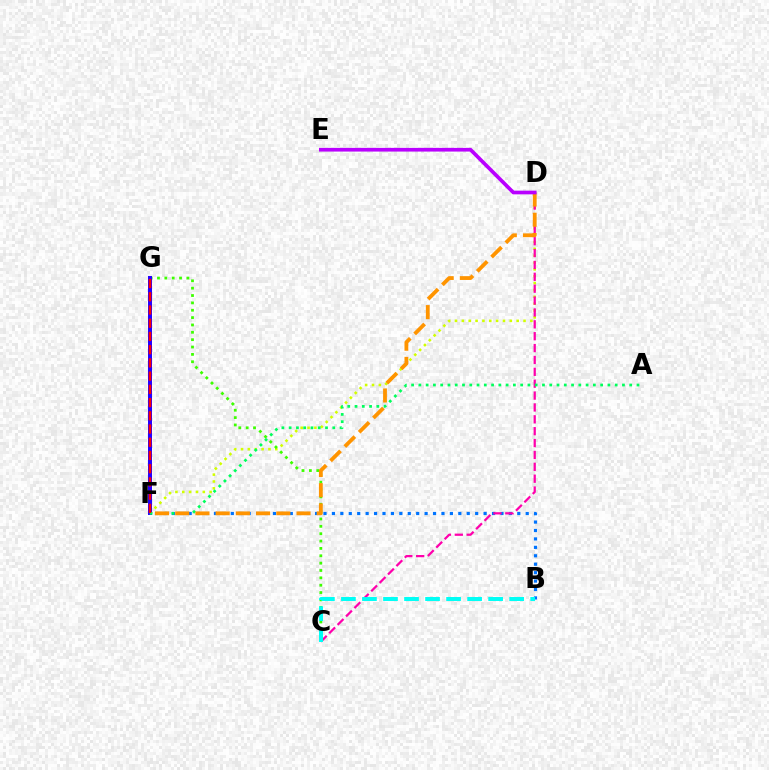{('D', 'F'): [{'color': '#d1ff00', 'line_style': 'dotted', 'thickness': 1.86}, {'color': '#ff9400', 'line_style': 'dashed', 'thickness': 2.75}], ('B', 'F'): [{'color': '#0074ff', 'line_style': 'dotted', 'thickness': 2.29}], ('C', 'G'): [{'color': '#3dff00', 'line_style': 'dotted', 'thickness': 2.0}], ('F', 'G'): [{'color': '#2500ff', 'line_style': 'solid', 'thickness': 2.87}, {'color': '#ff0000', 'line_style': 'dashed', 'thickness': 1.8}], ('C', 'D'): [{'color': '#ff00ac', 'line_style': 'dashed', 'thickness': 1.61}], ('A', 'F'): [{'color': '#00ff5c', 'line_style': 'dotted', 'thickness': 1.98}], ('B', 'C'): [{'color': '#00fff6', 'line_style': 'dashed', 'thickness': 2.86}], ('D', 'E'): [{'color': '#b900ff', 'line_style': 'solid', 'thickness': 2.66}]}